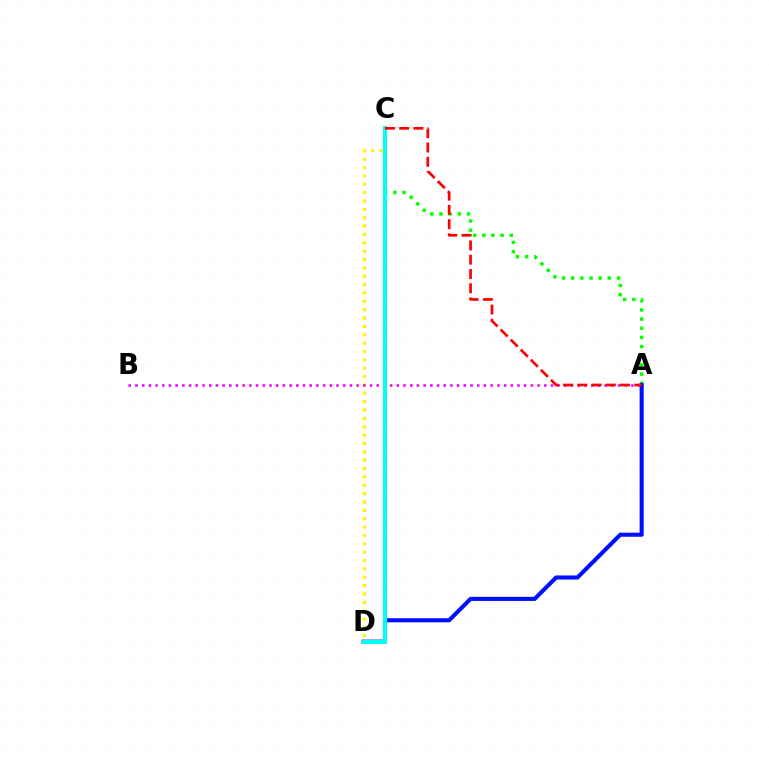{('A', 'C'): [{'color': '#08ff00', 'line_style': 'dotted', 'thickness': 2.49}, {'color': '#ff0000', 'line_style': 'dashed', 'thickness': 1.94}], ('A', 'D'): [{'color': '#0010ff', 'line_style': 'solid', 'thickness': 2.95}], ('C', 'D'): [{'color': '#fcf500', 'line_style': 'dotted', 'thickness': 2.27}, {'color': '#00fff6', 'line_style': 'solid', 'thickness': 2.86}], ('A', 'B'): [{'color': '#ee00ff', 'line_style': 'dotted', 'thickness': 1.82}]}